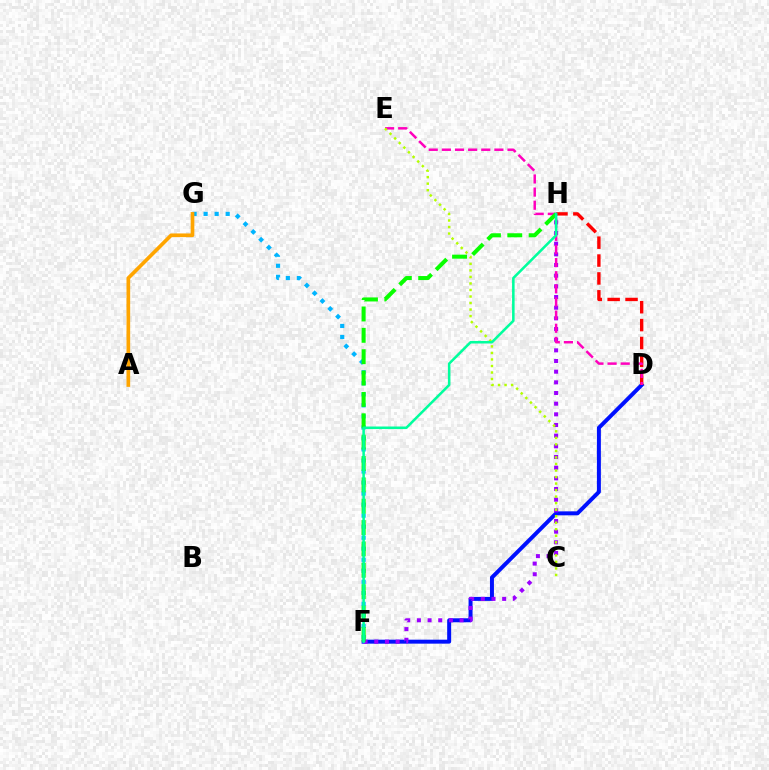{('D', 'F'): [{'color': '#0010ff', 'line_style': 'solid', 'thickness': 2.86}], ('F', 'H'): [{'color': '#9b00ff', 'line_style': 'dotted', 'thickness': 2.9}, {'color': '#08ff00', 'line_style': 'dashed', 'thickness': 2.9}, {'color': '#00ff9d', 'line_style': 'solid', 'thickness': 1.83}], ('D', 'H'): [{'color': '#ff0000', 'line_style': 'dashed', 'thickness': 2.43}], ('D', 'E'): [{'color': '#ff00bd', 'line_style': 'dashed', 'thickness': 1.78}], ('F', 'G'): [{'color': '#00b5ff', 'line_style': 'dotted', 'thickness': 3.0}], ('C', 'E'): [{'color': '#b3ff00', 'line_style': 'dotted', 'thickness': 1.77}], ('A', 'G'): [{'color': '#ffa500', 'line_style': 'solid', 'thickness': 2.64}]}